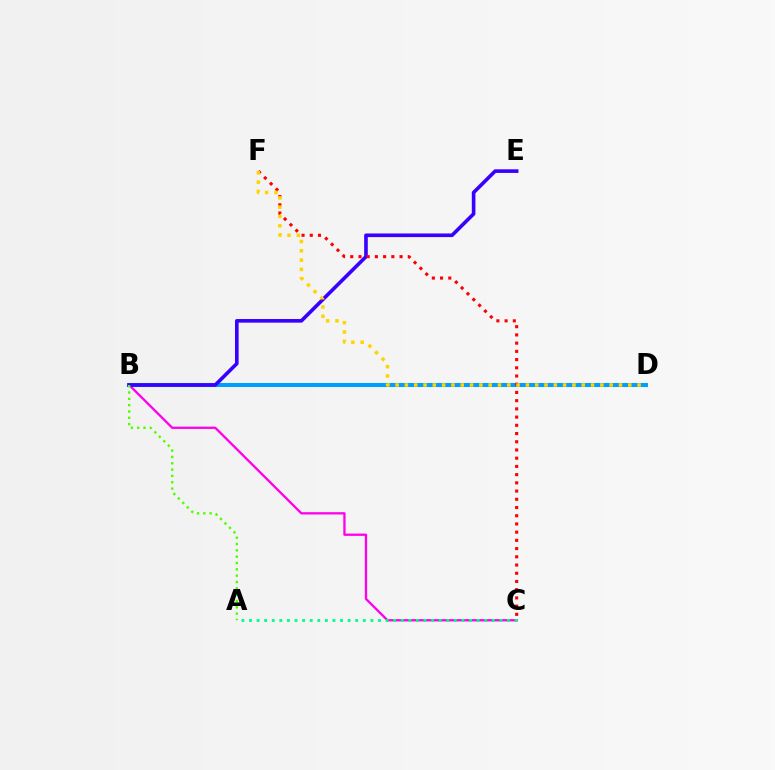{('B', 'C'): [{'color': '#ff00ed', 'line_style': 'solid', 'thickness': 1.66}], ('B', 'D'): [{'color': '#009eff', 'line_style': 'solid', 'thickness': 2.91}], ('B', 'E'): [{'color': '#3700ff', 'line_style': 'solid', 'thickness': 2.61}], ('C', 'F'): [{'color': '#ff0000', 'line_style': 'dotted', 'thickness': 2.23}], ('D', 'F'): [{'color': '#ffd500', 'line_style': 'dotted', 'thickness': 2.53}], ('A', 'B'): [{'color': '#4fff00', 'line_style': 'dotted', 'thickness': 1.72}], ('A', 'C'): [{'color': '#00ff86', 'line_style': 'dotted', 'thickness': 2.06}]}